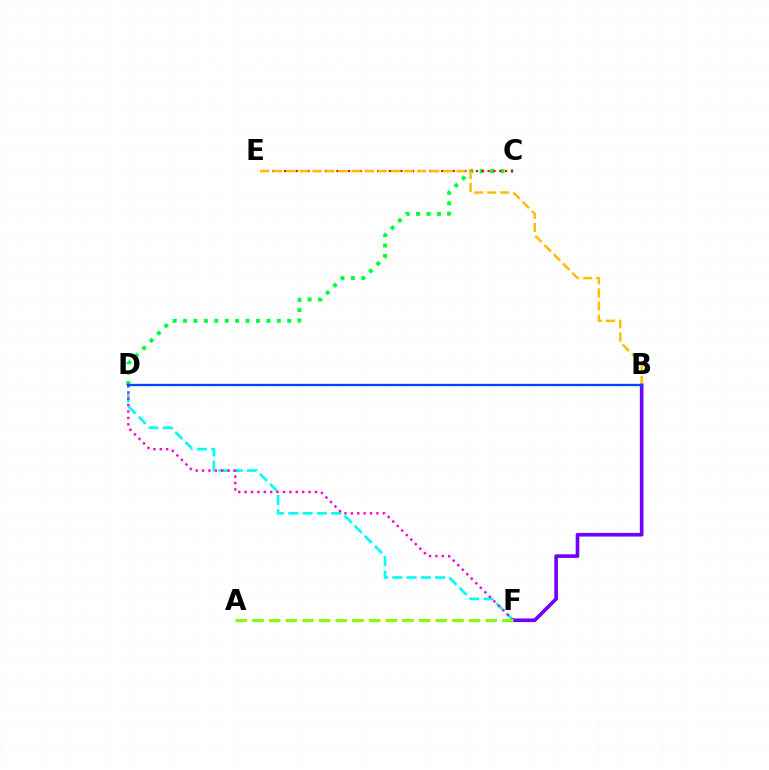{('D', 'F'): [{'color': '#00fff6', 'line_style': 'dashed', 'thickness': 1.94}, {'color': '#ff00cf', 'line_style': 'dotted', 'thickness': 1.74}], ('C', 'D'): [{'color': '#00ff39', 'line_style': 'dotted', 'thickness': 2.83}], ('C', 'E'): [{'color': '#ff0000', 'line_style': 'dotted', 'thickness': 1.58}], ('B', 'F'): [{'color': '#7200ff', 'line_style': 'solid', 'thickness': 2.64}], ('B', 'E'): [{'color': '#ffbd00', 'line_style': 'dashed', 'thickness': 1.78}], ('A', 'F'): [{'color': '#84ff00', 'line_style': 'dashed', 'thickness': 2.26}], ('B', 'D'): [{'color': '#004bff', 'line_style': 'solid', 'thickness': 1.69}]}